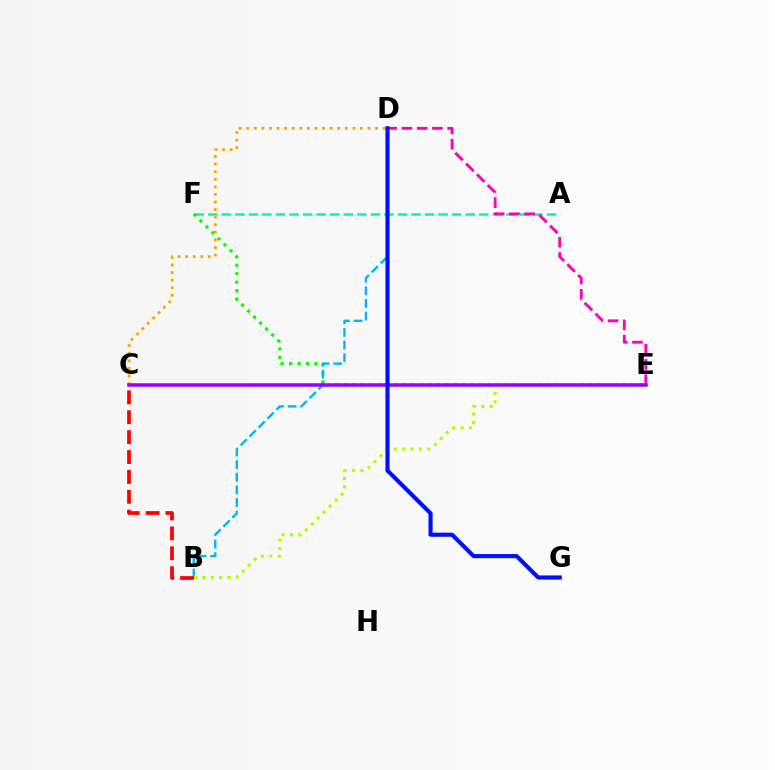{('A', 'F'): [{'color': '#00ff9d', 'line_style': 'dashed', 'thickness': 1.84}], ('D', 'E'): [{'color': '#ff00bd', 'line_style': 'dashed', 'thickness': 2.07}], ('E', 'F'): [{'color': '#08ff00', 'line_style': 'dotted', 'thickness': 2.3}], ('B', 'D'): [{'color': '#00b5ff', 'line_style': 'dashed', 'thickness': 1.72}], ('B', 'E'): [{'color': '#b3ff00', 'line_style': 'dotted', 'thickness': 2.29}], ('C', 'D'): [{'color': '#ffa500', 'line_style': 'dotted', 'thickness': 2.06}], ('C', 'E'): [{'color': '#9b00ff', 'line_style': 'solid', 'thickness': 2.53}], ('D', 'G'): [{'color': '#0010ff', 'line_style': 'solid', 'thickness': 2.98}], ('B', 'C'): [{'color': '#ff0000', 'line_style': 'dashed', 'thickness': 2.7}]}